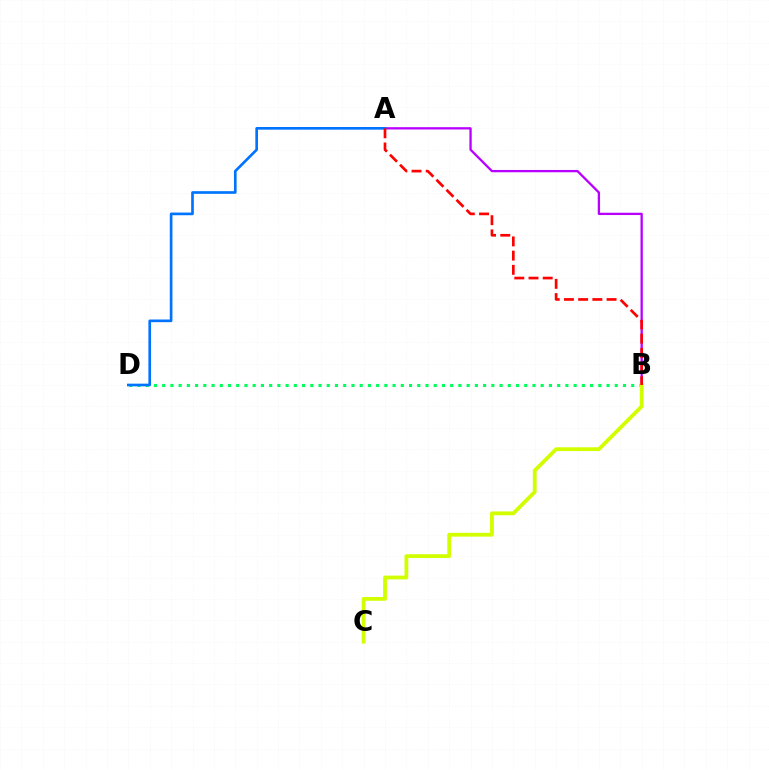{('A', 'B'): [{'color': '#b900ff', 'line_style': 'solid', 'thickness': 1.66}, {'color': '#ff0000', 'line_style': 'dashed', 'thickness': 1.93}], ('B', 'D'): [{'color': '#00ff5c', 'line_style': 'dotted', 'thickness': 2.24}], ('B', 'C'): [{'color': '#d1ff00', 'line_style': 'solid', 'thickness': 2.73}], ('A', 'D'): [{'color': '#0074ff', 'line_style': 'solid', 'thickness': 1.92}]}